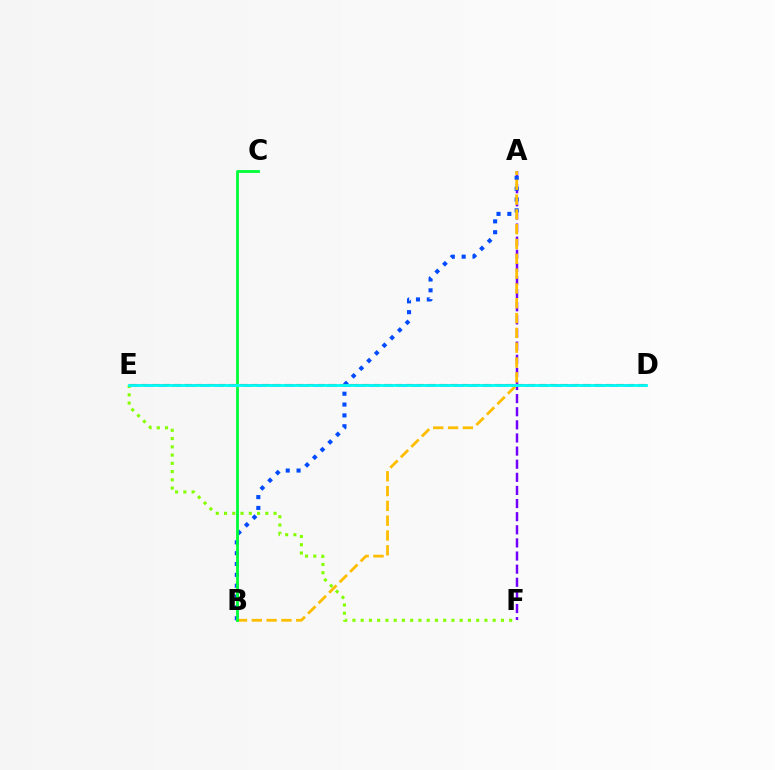{('A', 'F'): [{'color': '#7200ff', 'line_style': 'dashed', 'thickness': 1.78}], ('D', 'E'): [{'color': '#ff00cf', 'line_style': 'dashed', 'thickness': 1.92}, {'color': '#ff0000', 'line_style': 'dashed', 'thickness': 1.5}, {'color': '#00fff6', 'line_style': 'solid', 'thickness': 2.02}], ('A', 'B'): [{'color': '#004bff', 'line_style': 'dotted', 'thickness': 2.95}, {'color': '#ffbd00', 'line_style': 'dashed', 'thickness': 2.01}], ('B', 'C'): [{'color': '#00ff39', 'line_style': 'solid', 'thickness': 2.03}], ('E', 'F'): [{'color': '#84ff00', 'line_style': 'dotted', 'thickness': 2.24}]}